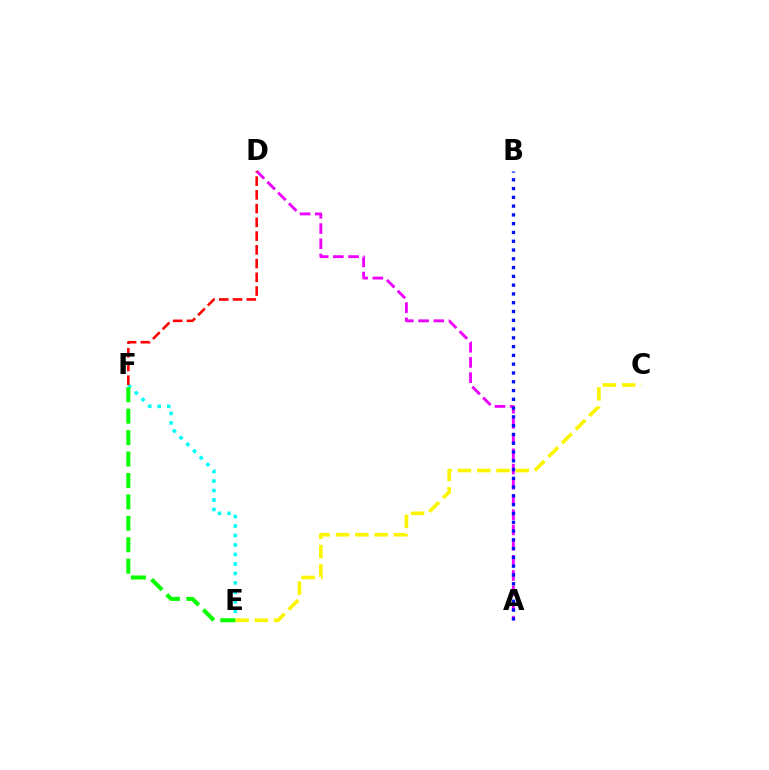{('E', 'F'): [{'color': '#00fff6', 'line_style': 'dotted', 'thickness': 2.58}, {'color': '#08ff00', 'line_style': 'dashed', 'thickness': 2.91}], ('A', 'D'): [{'color': '#ee00ff', 'line_style': 'dashed', 'thickness': 2.07}], ('A', 'B'): [{'color': '#0010ff', 'line_style': 'dotted', 'thickness': 2.39}], ('C', 'E'): [{'color': '#fcf500', 'line_style': 'dashed', 'thickness': 2.62}], ('D', 'F'): [{'color': '#ff0000', 'line_style': 'dashed', 'thickness': 1.87}]}